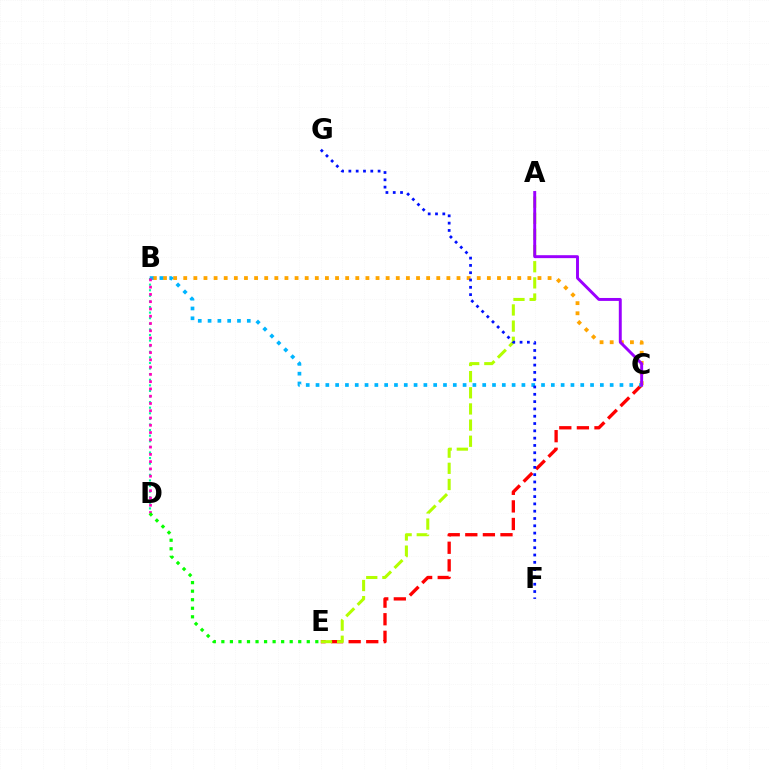{('C', 'E'): [{'color': '#ff0000', 'line_style': 'dashed', 'thickness': 2.39}], ('B', 'C'): [{'color': '#ffa500', 'line_style': 'dotted', 'thickness': 2.75}, {'color': '#00b5ff', 'line_style': 'dotted', 'thickness': 2.66}], ('B', 'D'): [{'color': '#00ff9d', 'line_style': 'dotted', 'thickness': 1.52}, {'color': '#ff00bd', 'line_style': 'dotted', 'thickness': 1.98}], ('A', 'E'): [{'color': '#b3ff00', 'line_style': 'dashed', 'thickness': 2.19}], ('F', 'G'): [{'color': '#0010ff', 'line_style': 'dotted', 'thickness': 1.98}], ('D', 'E'): [{'color': '#08ff00', 'line_style': 'dotted', 'thickness': 2.32}], ('A', 'C'): [{'color': '#9b00ff', 'line_style': 'solid', 'thickness': 2.12}]}